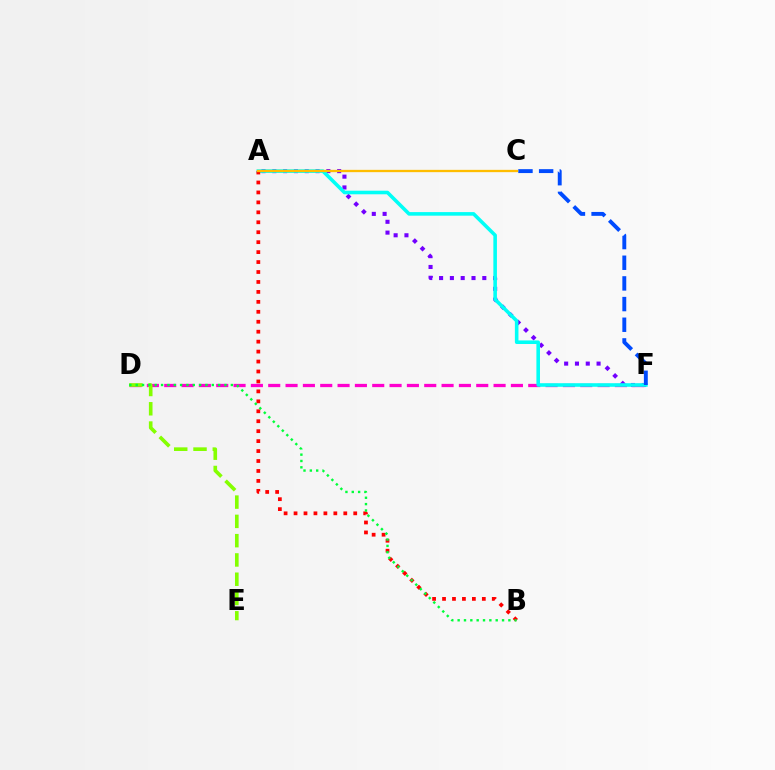{('A', 'F'): [{'color': '#7200ff', 'line_style': 'dotted', 'thickness': 2.94}, {'color': '#00fff6', 'line_style': 'solid', 'thickness': 2.58}], ('D', 'F'): [{'color': '#ff00cf', 'line_style': 'dashed', 'thickness': 2.35}], ('A', 'B'): [{'color': '#ff0000', 'line_style': 'dotted', 'thickness': 2.7}], ('D', 'E'): [{'color': '#84ff00', 'line_style': 'dashed', 'thickness': 2.62}], ('B', 'D'): [{'color': '#00ff39', 'line_style': 'dotted', 'thickness': 1.72}], ('C', 'F'): [{'color': '#004bff', 'line_style': 'dashed', 'thickness': 2.81}], ('A', 'C'): [{'color': '#ffbd00', 'line_style': 'solid', 'thickness': 1.66}]}